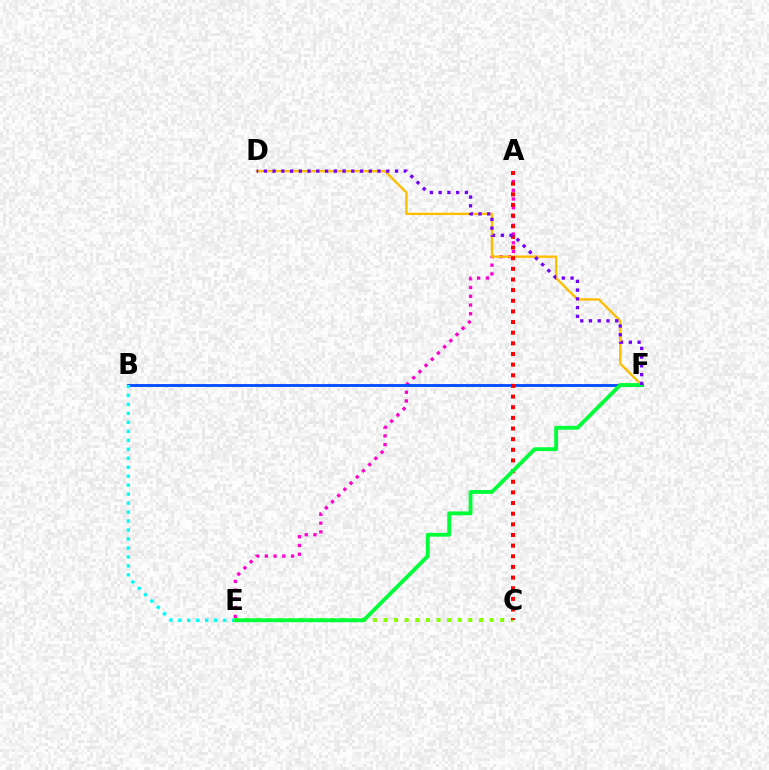{('A', 'E'): [{'color': '#ff00cf', 'line_style': 'dotted', 'thickness': 2.38}], ('C', 'E'): [{'color': '#84ff00', 'line_style': 'dotted', 'thickness': 2.88}], ('B', 'F'): [{'color': '#004bff', 'line_style': 'solid', 'thickness': 2.03}], ('D', 'F'): [{'color': '#ffbd00', 'line_style': 'solid', 'thickness': 1.69}, {'color': '#7200ff', 'line_style': 'dotted', 'thickness': 2.38}], ('A', 'C'): [{'color': '#ff0000', 'line_style': 'dotted', 'thickness': 2.89}], ('B', 'E'): [{'color': '#00fff6', 'line_style': 'dotted', 'thickness': 2.44}], ('E', 'F'): [{'color': '#00ff39', 'line_style': 'solid', 'thickness': 2.76}]}